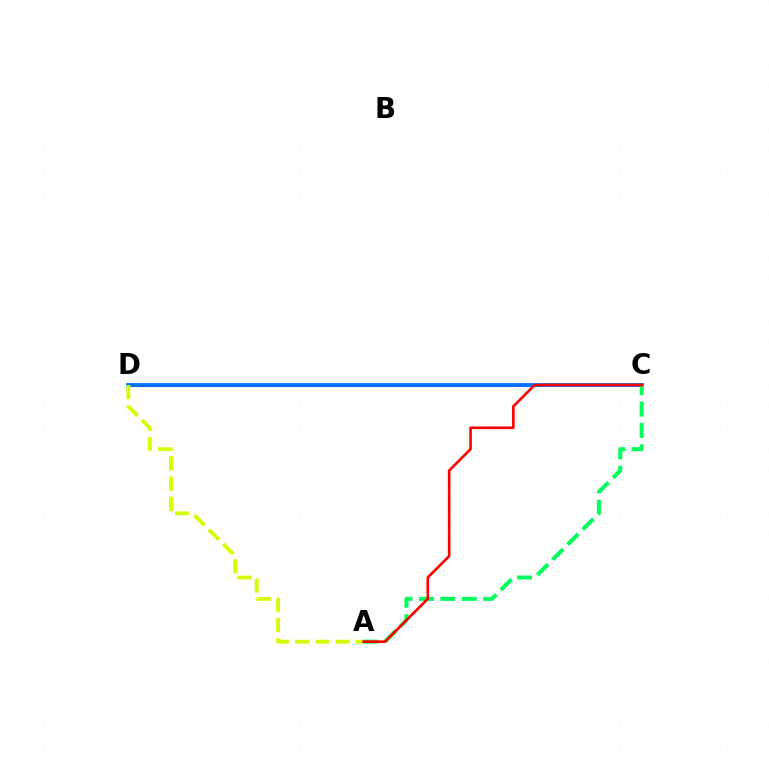{('C', 'D'): [{'color': '#b900ff', 'line_style': 'solid', 'thickness': 2.16}, {'color': '#0074ff', 'line_style': 'solid', 'thickness': 2.75}], ('A', 'C'): [{'color': '#00ff5c', 'line_style': 'dashed', 'thickness': 2.91}, {'color': '#ff0000', 'line_style': 'solid', 'thickness': 1.9}], ('A', 'D'): [{'color': '#d1ff00', 'line_style': 'dashed', 'thickness': 2.76}]}